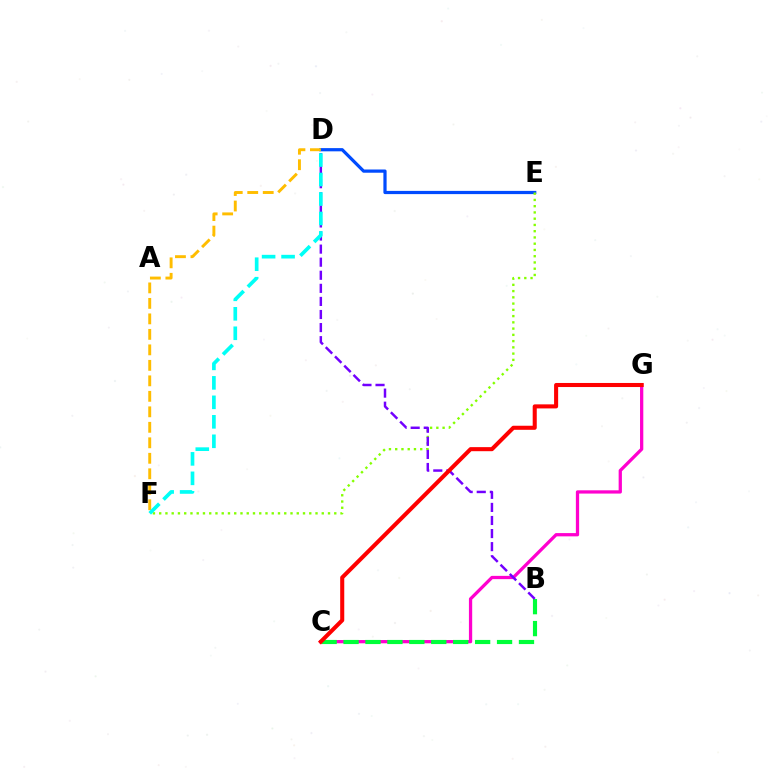{('D', 'E'): [{'color': '#004bff', 'line_style': 'solid', 'thickness': 2.32}], ('E', 'F'): [{'color': '#84ff00', 'line_style': 'dotted', 'thickness': 1.7}], ('C', 'G'): [{'color': '#ff00cf', 'line_style': 'solid', 'thickness': 2.35}, {'color': '#ff0000', 'line_style': 'solid', 'thickness': 2.92}], ('B', 'C'): [{'color': '#00ff39', 'line_style': 'dashed', 'thickness': 2.98}], ('D', 'F'): [{'color': '#ffbd00', 'line_style': 'dashed', 'thickness': 2.1}, {'color': '#00fff6', 'line_style': 'dashed', 'thickness': 2.65}], ('B', 'D'): [{'color': '#7200ff', 'line_style': 'dashed', 'thickness': 1.78}]}